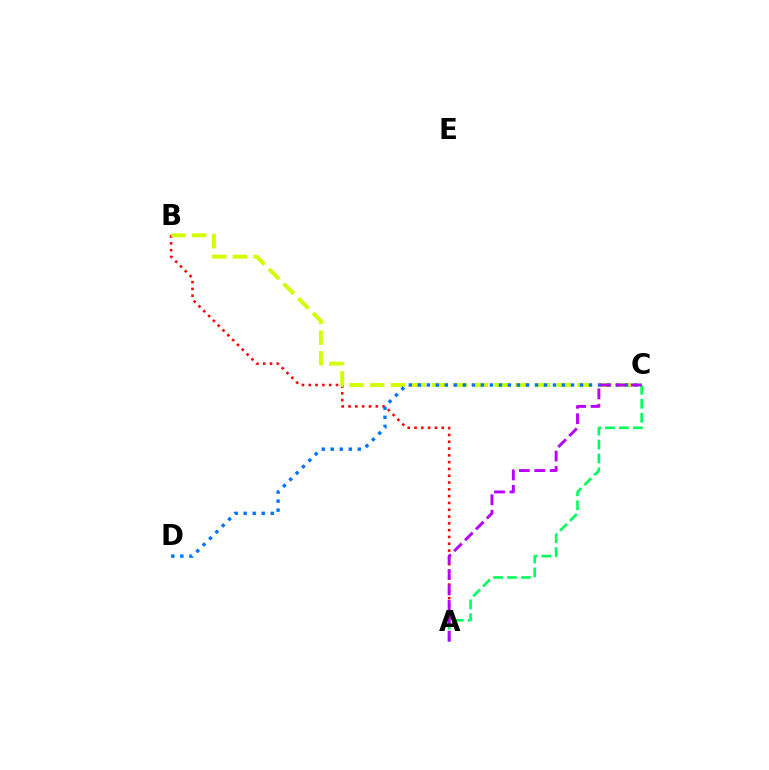{('A', 'B'): [{'color': '#ff0000', 'line_style': 'dotted', 'thickness': 1.85}], ('B', 'C'): [{'color': '#d1ff00', 'line_style': 'dashed', 'thickness': 2.82}], ('A', 'C'): [{'color': '#00ff5c', 'line_style': 'dashed', 'thickness': 1.89}, {'color': '#b900ff', 'line_style': 'dashed', 'thickness': 2.09}], ('C', 'D'): [{'color': '#0074ff', 'line_style': 'dotted', 'thickness': 2.45}]}